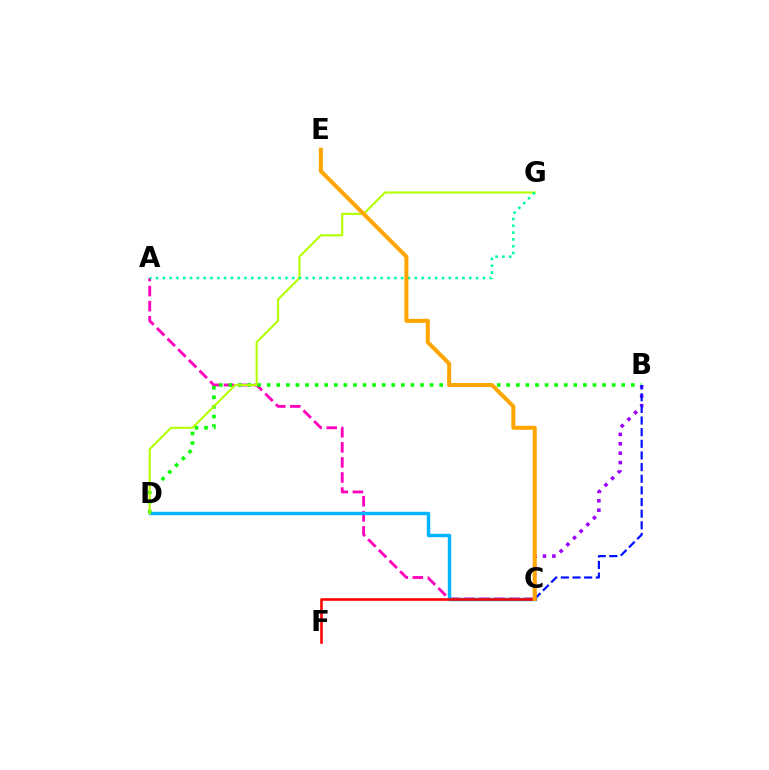{('A', 'C'): [{'color': '#ff00bd', 'line_style': 'dashed', 'thickness': 2.05}], ('C', 'D'): [{'color': '#00b5ff', 'line_style': 'solid', 'thickness': 2.46}], ('B', 'D'): [{'color': '#08ff00', 'line_style': 'dotted', 'thickness': 2.6}], ('C', 'F'): [{'color': '#ff0000', 'line_style': 'solid', 'thickness': 1.86}], ('B', 'C'): [{'color': '#9b00ff', 'line_style': 'dotted', 'thickness': 2.56}, {'color': '#0010ff', 'line_style': 'dashed', 'thickness': 1.58}], ('D', 'G'): [{'color': '#b3ff00', 'line_style': 'solid', 'thickness': 1.51}], ('A', 'G'): [{'color': '#00ff9d', 'line_style': 'dotted', 'thickness': 1.85}], ('C', 'E'): [{'color': '#ffa500', 'line_style': 'solid', 'thickness': 2.88}]}